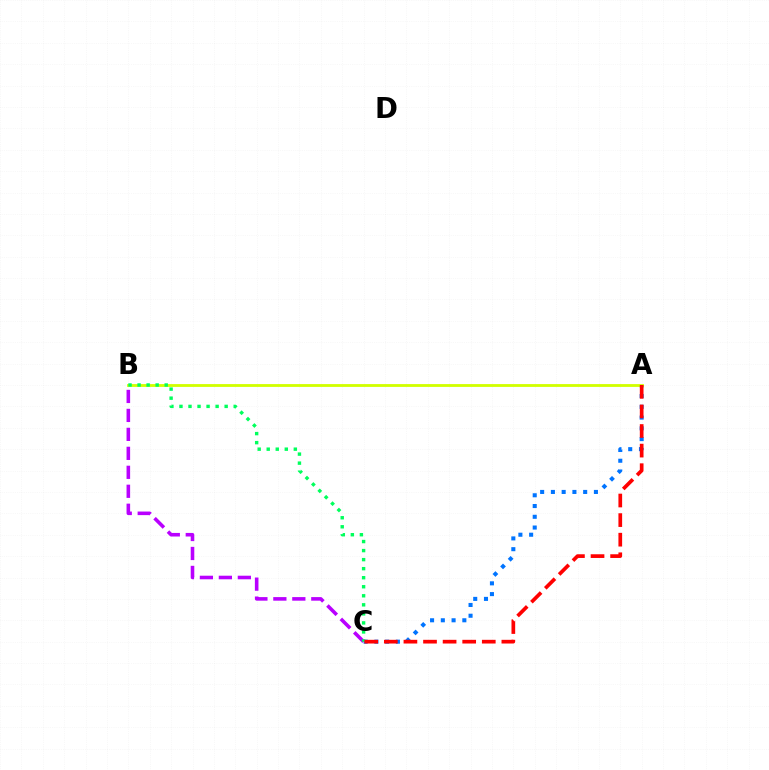{('A', 'C'): [{'color': '#0074ff', 'line_style': 'dotted', 'thickness': 2.92}, {'color': '#ff0000', 'line_style': 'dashed', 'thickness': 2.66}], ('B', 'C'): [{'color': '#b900ff', 'line_style': 'dashed', 'thickness': 2.58}, {'color': '#00ff5c', 'line_style': 'dotted', 'thickness': 2.46}], ('A', 'B'): [{'color': '#d1ff00', 'line_style': 'solid', 'thickness': 2.03}]}